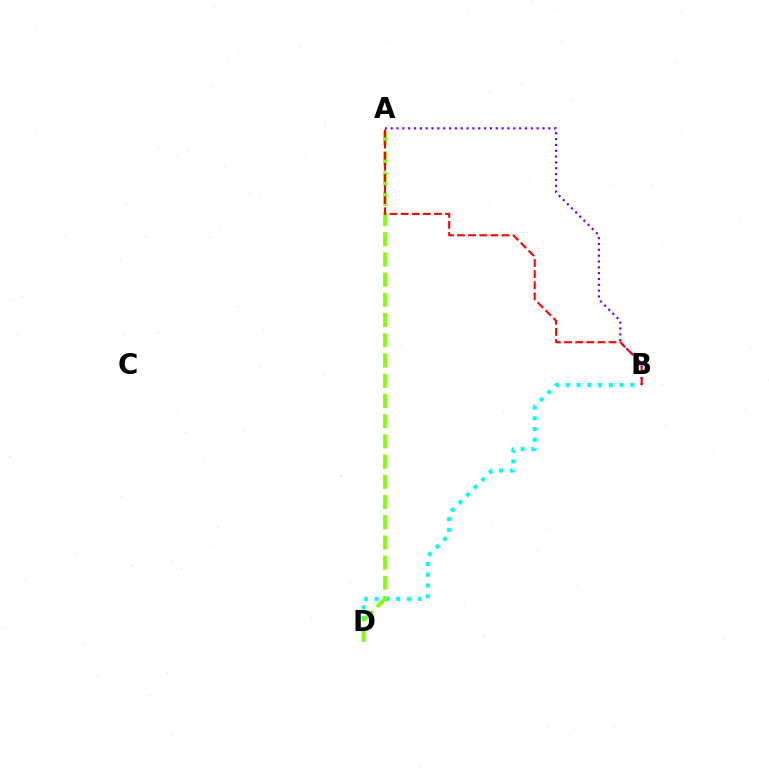{('B', 'D'): [{'color': '#00fff6', 'line_style': 'dotted', 'thickness': 2.92}], ('A', 'B'): [{'color': '#7200ff', 'line_style': 'dotted', 'thickness': 1.59}, {'color': '#ff0000', 'line_style': 'dashed', 'thickness': 1.51}], ('A', 'D'): [{'color': '#84ff00', 'line_style': 'dashed', 'thickness': 2.75}]}